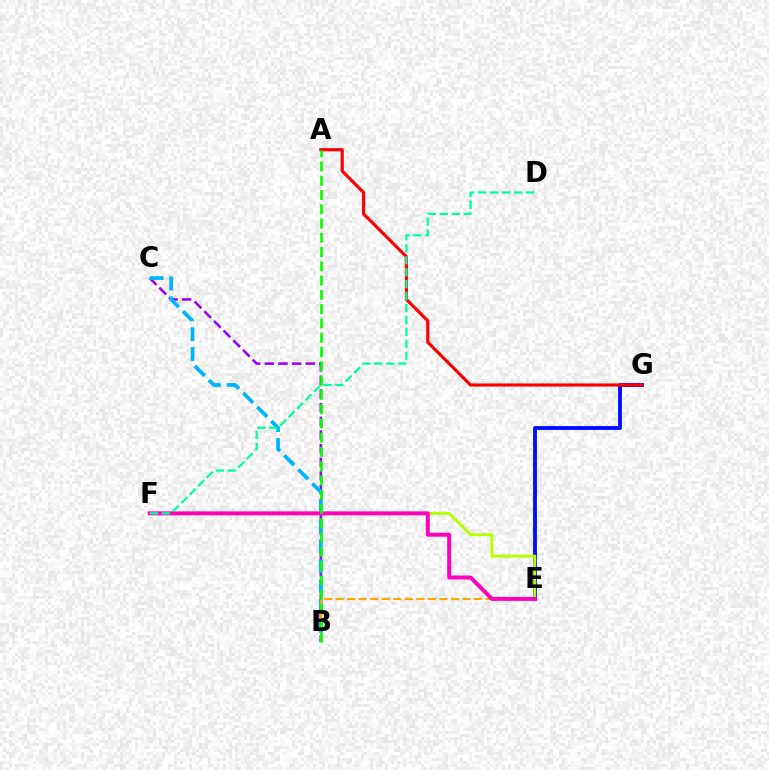{('B', 'C'): [{'color': '#9b00ff', 'line_style': 'dashed', 'thickness': 1.86}, {'color': '#00b5ff', 'line_style': 'dashed', 'thickness': 2.7}], ('B', 'E'): [{'color': '#ffa500', 'line_style': 'dashed', 'thickness': 1.57}], ('E', 'G'): [{'color': '#0010ff', 'line_style': 'solid', 'thickness': 2.79}], ('E', 'F'): [{'color': '#b3ff00', 'line_style': 'solid', 'thickness': 2.09}, {'color': '#ff00bd', 'line_style': 'solid', 'thickness': 2.84}], ('A', 'G'): [{'color': '#ff0000', 'line_style': 'solid', 'thickness': 2.27}], ('D', 'F'): [{'color': '#00ff9d', 'line_style': 'dashed', 'thickness': 1.62}], ('A', 'B'): [{'color': '#08ff00', 'line_style': 'dashed', 'thickness': 1.94}]}